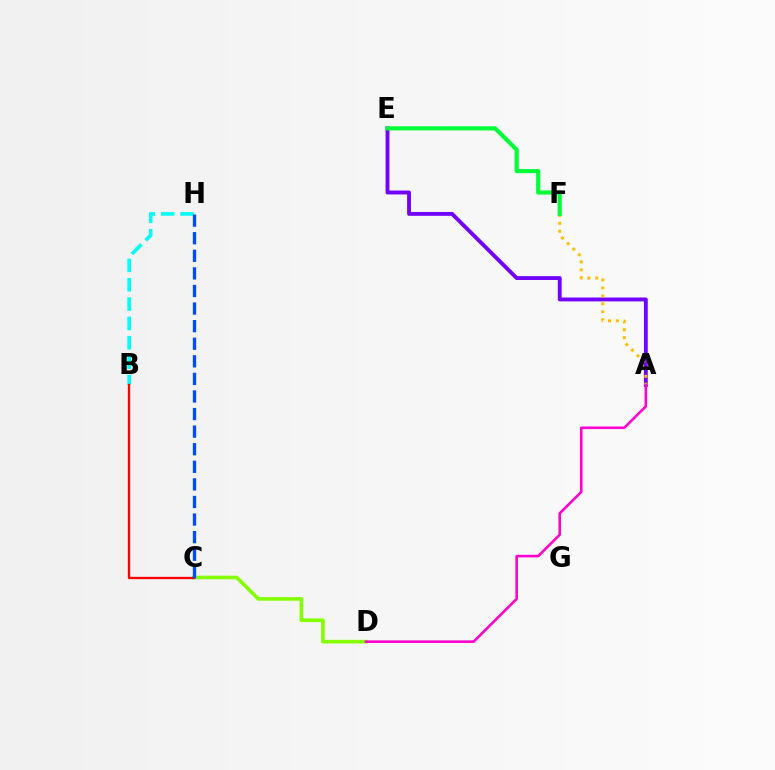{('A', 'E'): [{'color': '#7200ff', 'line_style': 'solid', 'thickness': 2.79}], ('B', 'H'): [{'color': '#00fff6', 'line_style': 'dashed', 'thickness': 2.63}], ('C', 'D'): [{'color': '#84ff00', 'line_style': 'solid', 'thickness': 2.62}], ('A', 'F'): [{'color': '#ffbd00', 'line_style': 'dotted', 'thickness': 2.15}], ('B', 'C'): [{'color': '#ff0000', 'line_style': 'solid', 'thickness': 1.68}], ('C', 'H'): [{'color': '#004bff', 'line_style': 'dashed', 'thickness': 2.39}], ('A', 'D'): [{'color': '#ff00cf', 'line_style': 'solid', 'thickness': 1.86}], ('E', 'F'): [{'color': '#00ff39', 'line_style': 'solid', 'thickness': 3.0}]}